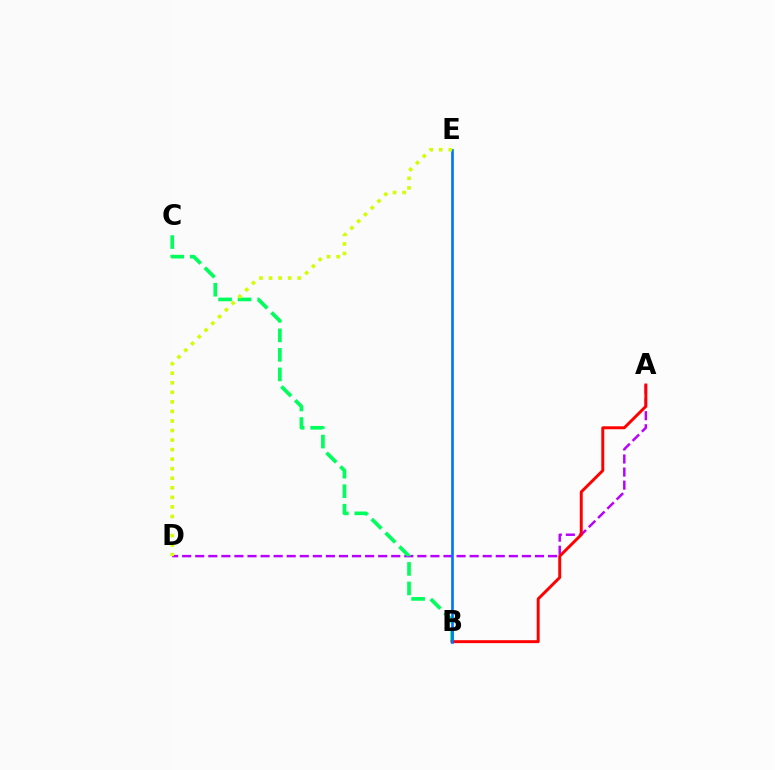{('A', 'D'): [{'color': '#b900ff', 'line_style': 'dashed', 'thickness': 1.78}], ('B', 'C'): [{'color': '#00ff5c', 'line_style': 'dashed', 'thickness': 2.65}], ('A', 'B'): [{'color': '#ff0000', 'line_style': 'solid', 'thickness': 2.12}], ('B', 'E'): [{'color': '#0074ff', 'line_style': 'solid', 'thickness': 1.91}], ('D', 'E'): [{'color': '#d1ff00', 'line_style': 'dotted', 'thickness': 2.59}]}